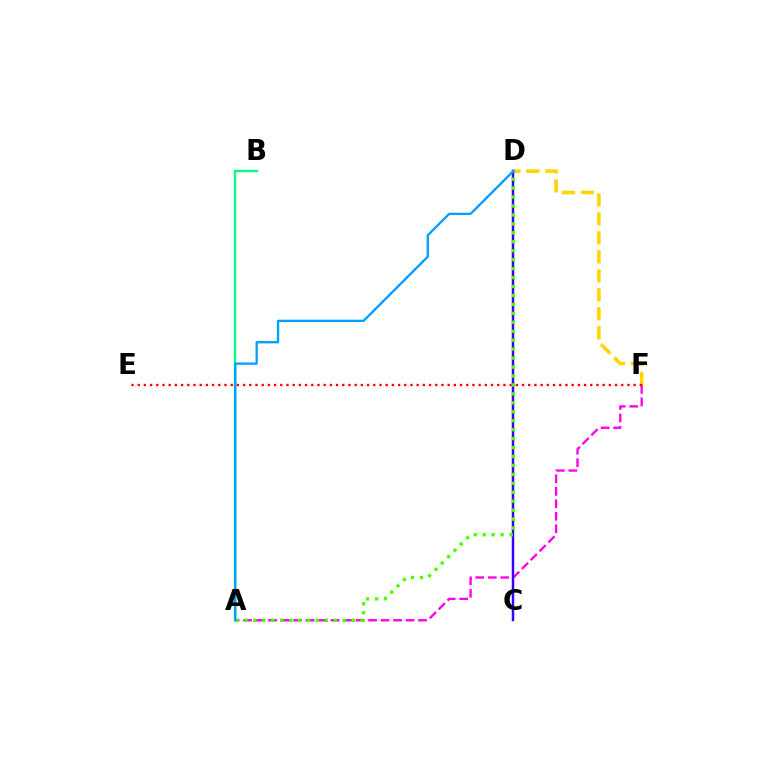{('A', 'F'): [{'color': '#ff00ed', 'line_style': 'dashed', 'thickness': 1.7}], ('D', 'F'): [{'color': '#ffd500', 'line_style': 'dashed', 'thickness': 2.58}], ('C', 'D'): [{'color': '#3700ff', 'line_style': 'solid', 'thickness': 1.78}], ('E', 'F'): [{'color': '#ff0000', 'line_style': 'dotted', 'thickness': 1.68}], ('A', 'B'): [{'color': '#00ff86', 'line_style': 'solid', 'thickness': 1.72}], ('A', 'D'): [{'color': '#4fff00', 'line_style': 'dotted', 'thickness': 2.43}, {'color': '#009eff', 'line_style': 'solid', 'thickness': 1.65}]}